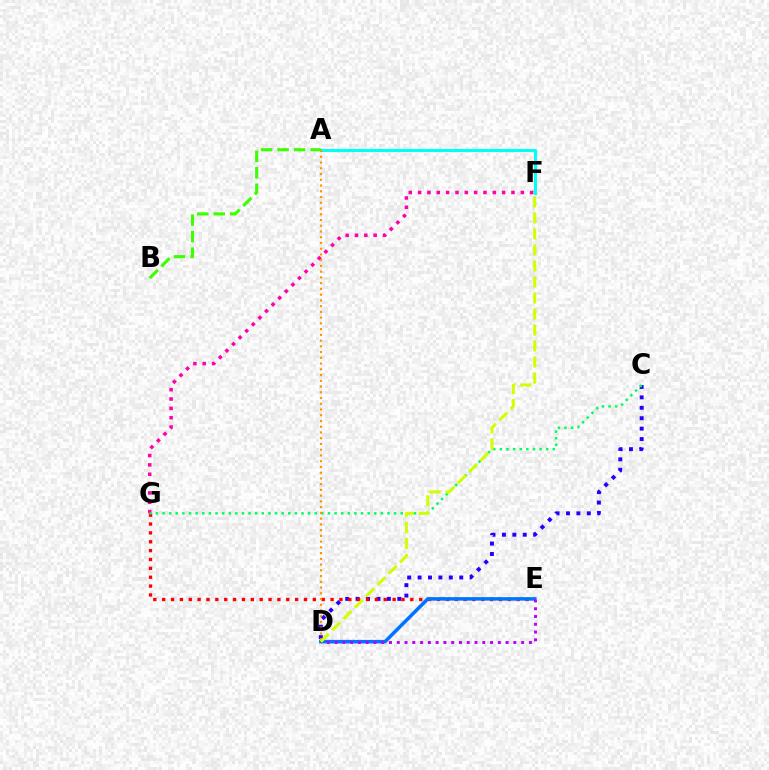{('C', 'D'): [{'color': '#2500ff', 'line_style': 'dotted', 'thickness': 2.83}], ('A', 'F'): [{'color': '#00fff6', 'line_style': 'solid', 'thickness': 2.2}], ('F', 'G'): [{'color': '#ff00ac', 'line_style': 'dotted', 'thickness': 2.54}], ('E', 'G'): [{'color': '#ff0000', 'line_style': 'dotted', 'thickness': 2.41}], ('C', 'G'): [{'color': '#00ff5c', 'line_style': 'dotted', 'thickness': 1.8}], ('A', 'D'): [{'color': '#ff9400', 'line_style': 'dotted', 'thickness': 1.56}], ('A', 'B'): [{'color': '#3dff00', 'line_style': 'dashed', 'thickness': 2.24}], ('D', 'E'): [{'color': '#0074ff', 'line_style': 'solid', 'thickness': 2.54}, {'color': '#b900ff', 'line_style': 'dotted', 'thickness': 2.11}], ('D', 'F'): [{'color': '#d1ff00', 'line_style': 'dashed', 'thickness': 2.18}]}